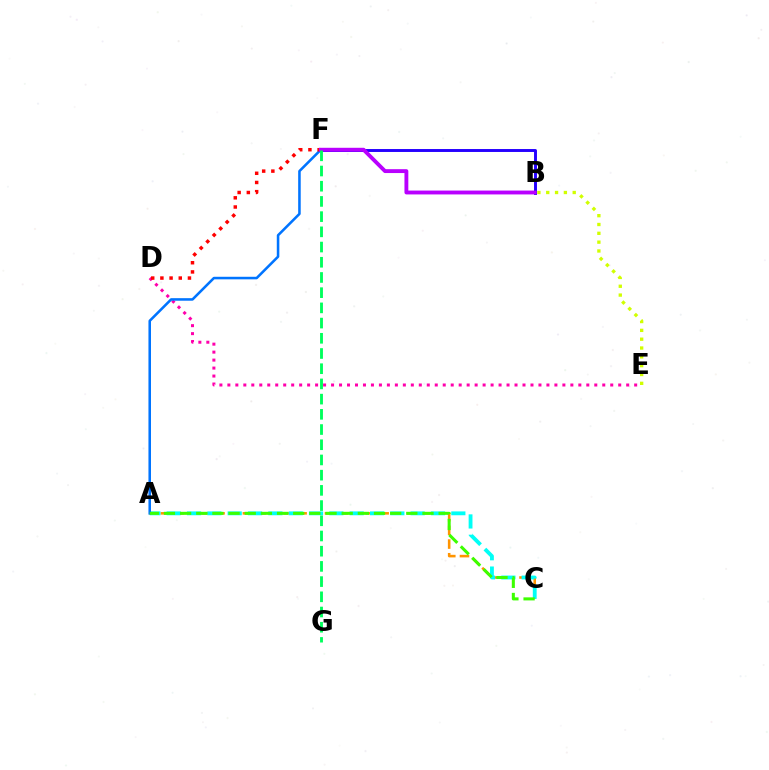{('D', 'E'): [{'color': '#ff00ac', 'line_style': 'dotted', 'thickness': 2.17}], ('B', 'F'): [{'color': '#2500ff', 'line_style': 'solid', 'thickness': 2.11}, {'color': '#b900ff', 'line_style': 'solid', 'thickness': 2.78}], ('A', 'C'): [{'color': '#ff9400', 'line_style': 'dashed', 'thickness': 1.86}, {'color': '#00fff6', 'line_style': 'dashed', 'thickness': 2.76}, {'color': '#3dff00', 'line_style': 'dashed', 'thickness': 2.2}], ('B', 'E'): [{'color': '#d1ff00', 'line_style': 'dotted', 'thickness': 2.4}], ('A', 'F'): [{'color': '#0074ff', 'line_style': 'solid', 'thickness': 1.84}], ('D', 'F'): [{'color': '#ff0000', 'line_style': 'dotted', 'thickness': 2.5}], ('F', 'G'): [{'color': '#00ff5c', 'line_style': 'dashed', 'thickness': 2.07}]}